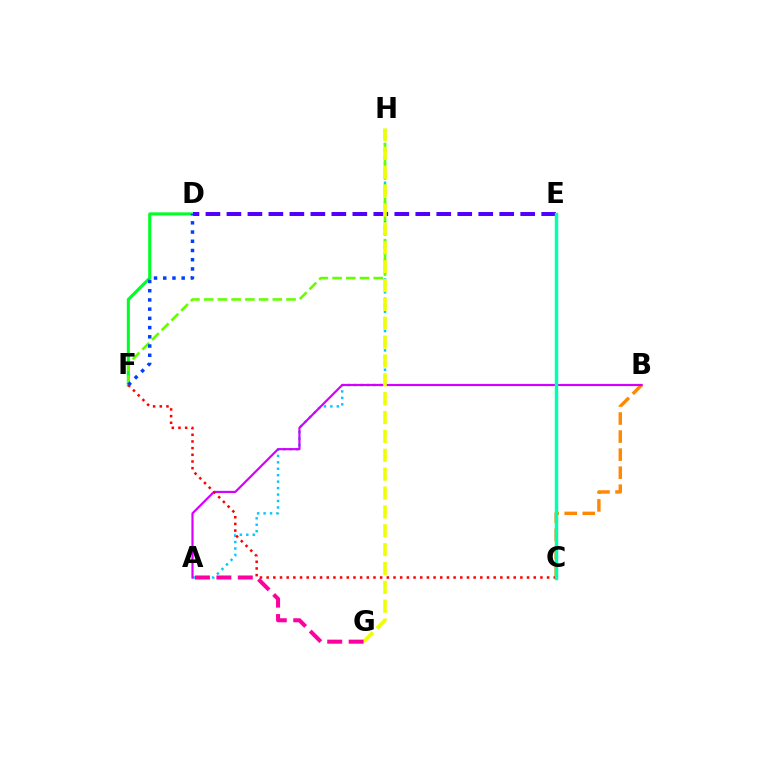{('B', 'C'): [{'color': '#ff8800', 'line_style': 'dashed', 'thickness': 2.45}], ('D', 'F'): [{'color': '#00ff27', 'line_style': 'solid', 'thickness': 2.23}, {'color': '#003fff', 'line_style': 'dotted', 'thickness': 2.51}], ('A', 'H'): [{'color': '#00c7ff', 'line_style': 'dotted', 'thickness': 1.75}], ('D', 'E'): [{'color': '#4f00ff', 'line_style': 'dashed', 'thickness': 2.85}], ('F', 'H'): [{'color': '#66ff00', 'line_style': 'dashed', 'thickness': 1.86}], ('A', 'B'): [{'color': '#d600ff', 'line_style': 'solid', 'thickness': 1.58}], ('G', 'H'): [{'color': '#eeff00', 'line_style': 'dashed', 'thickness': 2.56}], ('C', 'F'): [{'color': '#ff0000', 'line_style': 'dotted', 'thickness': 1.81}], ('C', 'E'): [{'color': '#00ffaf', 'line_style': 'solid', 'thickness': 2.48}], ('A', 'G'): [{'color': '#ff00a0', 'line_style': 'dashed', 'thickness': 2.91}]}